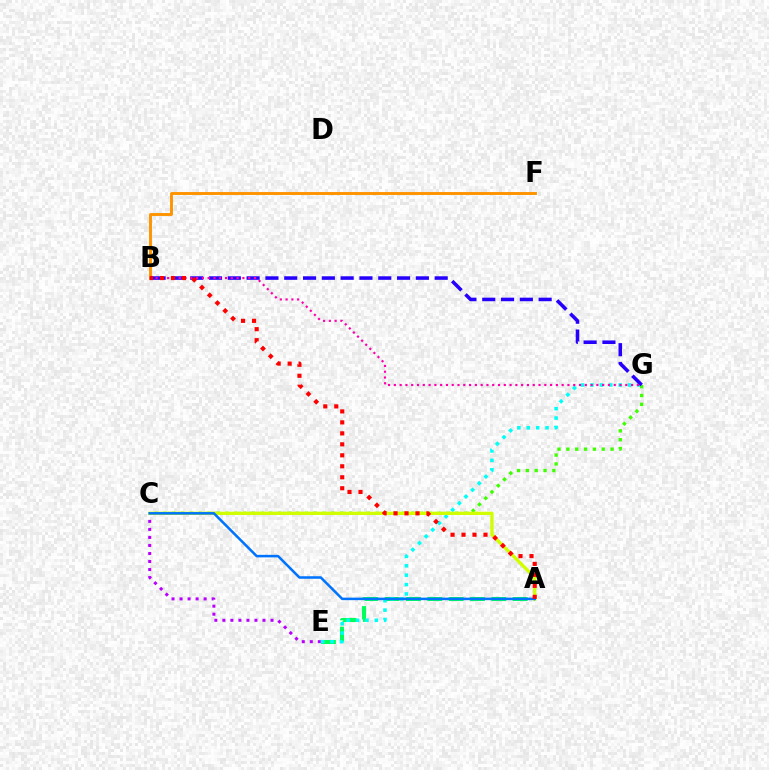{('A', 'E'): [{'color': '#00ff5c', 'line_style': 'dashed', 'thickness': 2.9}], ('C', 'E'): [{'color': '#b900ff', 'line_style': 'dotted', 'thickness': 2.18}], ('E', 'G'): [{'color': '#00fff6', 'line_style': 'dotted', 'thickness': 2.55}], ('B', 'F'): [{'color': '#ff9400', 'line_style': 'solid', 'thickness': 2.1}], ('C', 'G'): [{'color': '#3dff00', 'line_style': 'dotted', 'thickness': 2.4}], ('A', 'C'): [{'color': '#d1ff00', 'line_style': 'solid', 'thickness': 2.36}, {'color': '#0074ff', 'line_style': 'solid', 'thickness': 1.83}], ('B', 'G'): [{'color': '#2500ff', 'line_style': 'dashed', 'thickness': 2.55}, {'color': '#ff00ac', 'line_style': 'dotted', 'thickness': 1.57}], ('A', 'B'): [{'color': '#ff0000', 'line_style': 'dotted', 'thickness': 2.98}]}